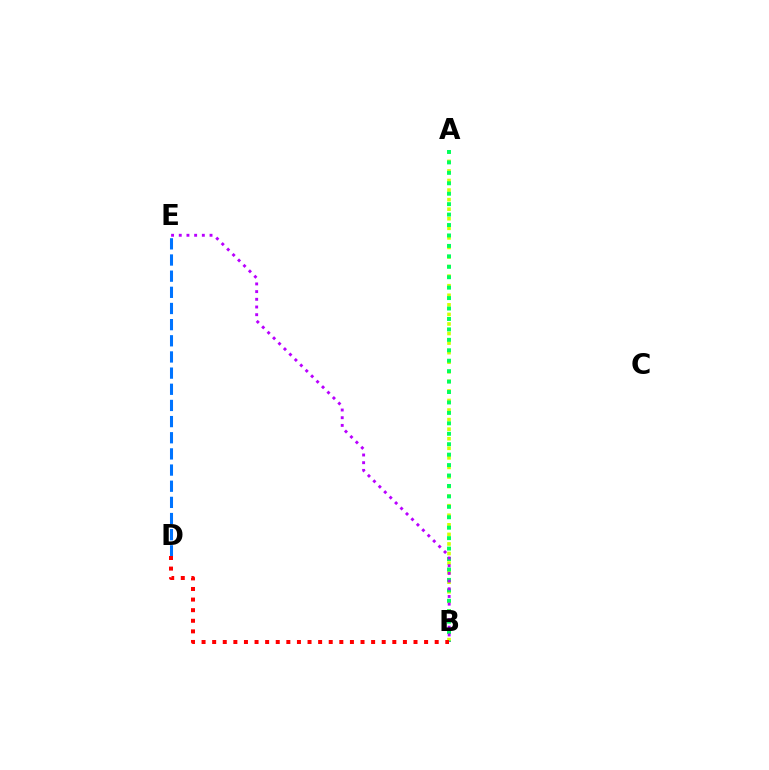{('D', 'E'): [{'color': '#0074ff', 'line_style': 'dashed', 'thickness': 2.2}], ('A', 'B'): [{'color': '#d1ff00', 'line_style': 'dotted', 'thickness': 2.6}, {'color': '#00ff5c', 'line_style': 'dotted', 'thickness': 2.84}], ('B', 'E'): [{'color': '#b900ff', 'line_style': 'dotted', 'thickness': 2.09}], ('B', 'D'): [{'color': '#ff0000', 'line_style': 'dotted', 'thickness': 2.88}]}